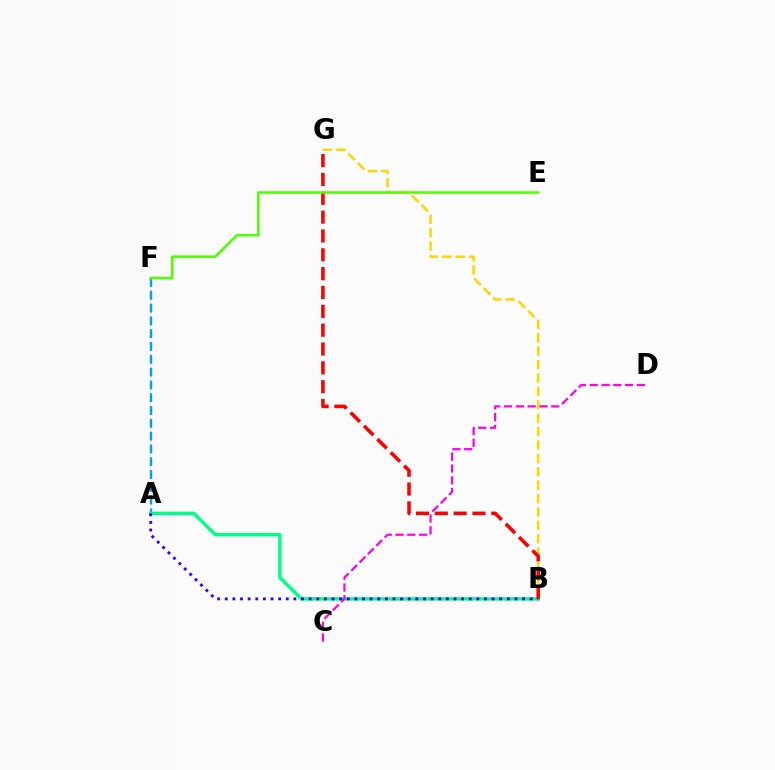{('A', 'F'): [{'color': '#009eff', 'line_style': 'dashed', 'thickness': 1.74}], ('A', 'B'): [{'color': '#00ff86', 'line_style': 'solid', 'thickness': 2.46}, {'color': '#3700ff', 'line_style': 'dotted', 'thickness': 2.07}], ('B', 'G'): [{'color': '#ffd500', 'line_style': 'dashed', 'thickness': 1.82}, {'color': '#ff0000', 'line_style': 'dashed', 'thickness': 2.56}], ('E', 'F'): [{'color': '#4fff00', 'line_style': 'solid', 'thickness': 1.83}], ('C', 'D'): [{'color': '#ff00ed', 'line_style': 'dashed', 'thickness': 1.6}]}